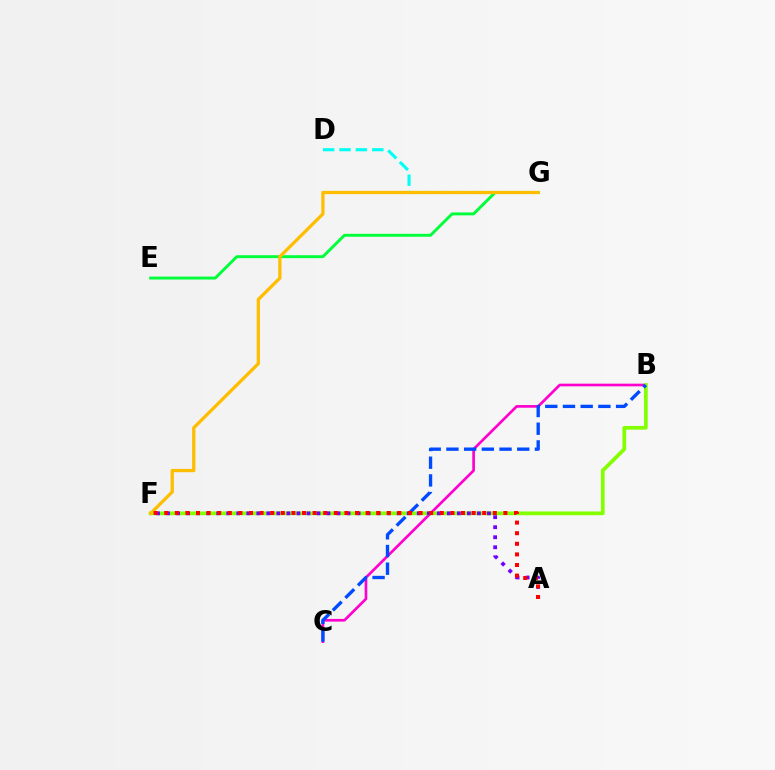{('B', 'C'): [{'color': '#ff00cf', 'line_style': 'solid', 'thickness': 1.92}, {'color': '#004bff', 'line_style': 'dashed', 'thickness': 2.41}], ('B', 'F'): [{'color': '#84ff00', 'line_style': 'solid', 'thickness': 2.68}], ('A', 'F'): [{'color': '#7200ff', 'line_style': 'dotted', 'thickness': 2.72}, {'color': '#ff0000', 'line_style': 'dotted', 'thickness': 2.88}], ('D', 'G'): [{'color': '#00fff6', 'line_style': 'dashed', 'thickness': 2.23}], ('E', 'G'): [{'color': '#00ff39', 'line_style': 'solid', 'thickness': 2.1}], ('F', 'G'): [{'color': '#ffbd00', 'line_style': 'solid', 'thickness': 2.35}]}